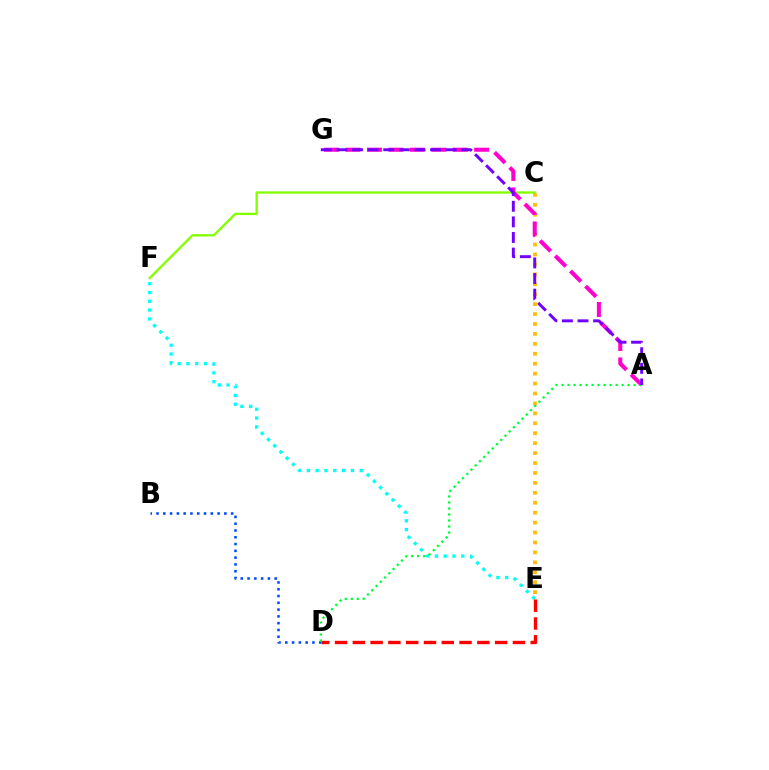{('C', 'E'): [{'color': '#ffbd00', 'line_style': 'dotted', 'thickness': 2.7}], ('E', 'F'): [{'color': '#00fff6', 'line_style': 'dotted', 'thickness': 2.39}], ('C', 'F'): [{'color': '#84ff00', 'line_style': 'solid', 'thickness': 1.69}], ('A', 'G'): [{'color': '#ff00cf', 'line_style': 'dashed', 'thickness': 2.91}, {'color': '#7200ff', 'line_style': 'dashed', 'thickness': 2.12}], ('D', 'E'): [{'color': '#ff0000', 'line_style': 'dashed', 'thickness': 2.42}], ('B', 'D'): [{'color': '#004bff', 'line_style': 'dotted', 'thickness': 1.84}], ('A', 'D'): [{'color': '#00ff39', 'line_style': 'dotted', 'thickness': 1.63}]}